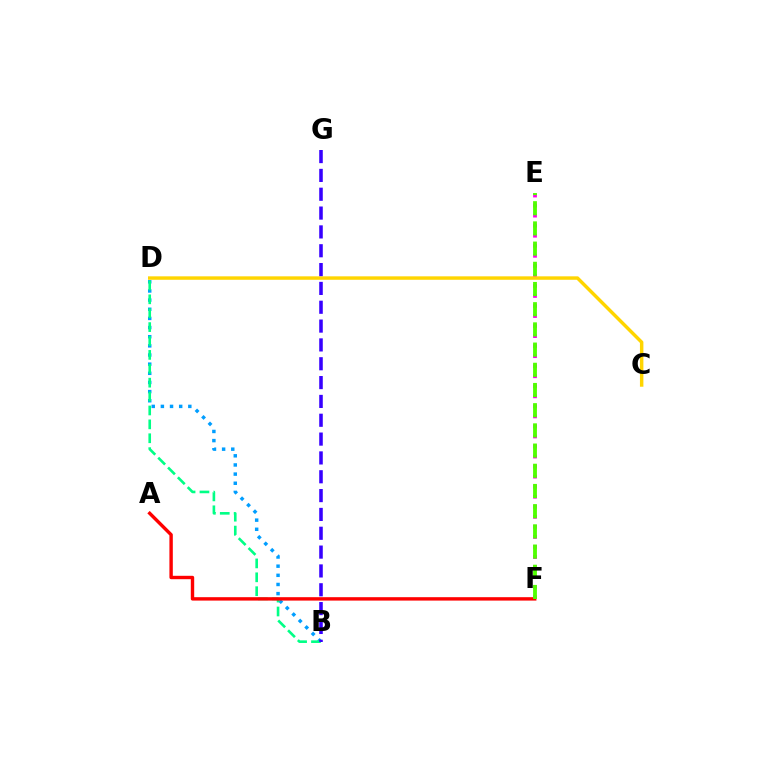{('E', 'F'): [{'color': '#ff00ed', 'line_style': 'dotted', 'thickness': 2.73}, {'color': '#4fff00', 'line_style': 'dashed', 'thickness': 2.74}], ('B', 'D'): [{'color': '#009eff', 'line_style': 'dotted', 'thickness': 2.49}, {'color': '#00ff86', 'line_style': 'dashed', 'thickness': 1.89}], ('C', 'D'): [{'color': '#ffd500', 'line_style': 'solid', 'thickness': 2.48}], ('B', 'G'): [{'color': '#3700ff', 'line_style': 'dashed', 'thickness': 2.56}], ('A', 'F'): [{'color': '#ff0000', 'line_style': 'solid', 'thickness': 2.45}]}